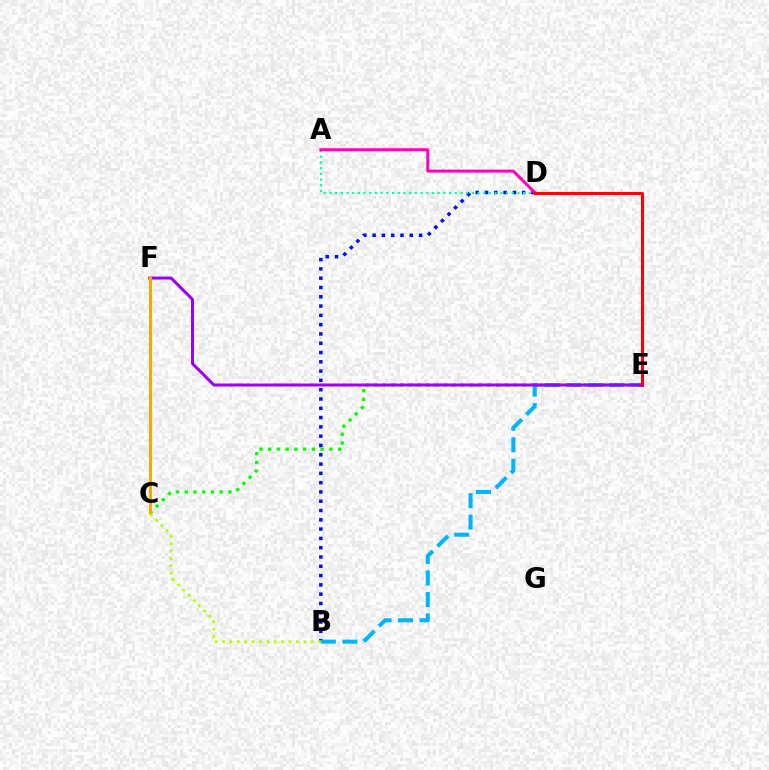{('B', 'D'): [{'color': '#0010ff', 'line_style': 'dotted', 'thickness': 2.53}], ('C', 'E'): [{'color': '#08ff00', 'line_style': 'dotted', 'thickness': 2.38}], ('B', 'E'): [{'color': '#00b5ff', 'line_style': 'dashed', 'thickness': 2.92}], ('A', 'D'): [{'color': '#00ff9d', 'line_style': 'dotted', 'thickness': 1.55}, {'color': '#ff00bd', 'line_style': 'solid', 'thickness': 2.14}], ('E', 'F'): [{'color': '#9b00ff', 'line_style': 'solid', 'thickness': 2.15}], ('C', 'F'): [{'color': '#ffa500', 'line_style': 'solid', 'thickness': 2.16}], ('D', 'E'): [{'color': '#ff0000', 'line_style': 'solid', 'thickness': 2.14}], ('B', 'C'): [{'color': '#b3ff00', 'line_style': 'dotted', 'thickness': 2.0}]}